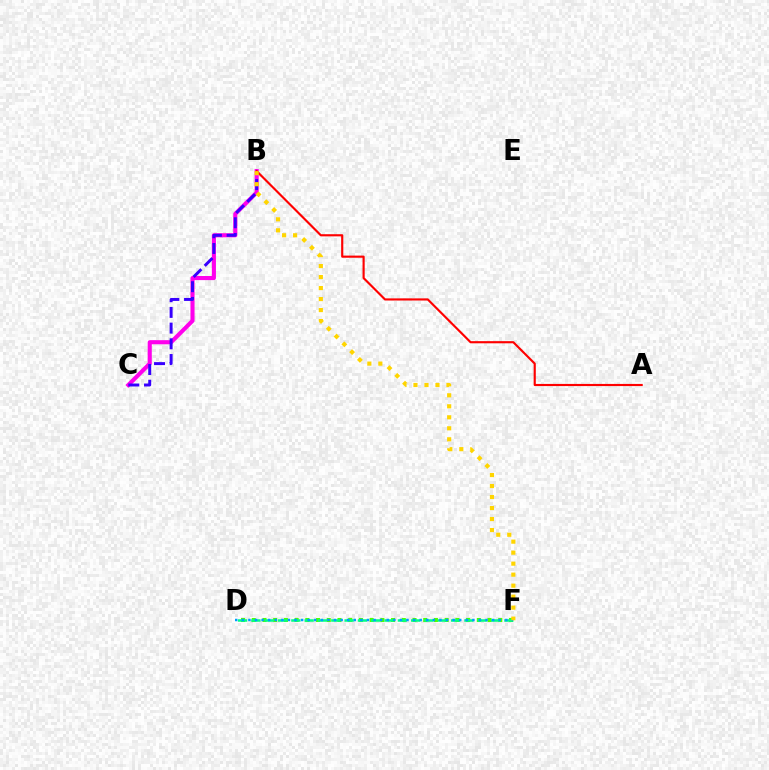{('D', 'F'): [{'color': '#4fff00', 'line_style': 'dotted', 'thickness': 2.91}, {'color': '#00ff86', 'line_style': 'dashed', 'thickness': 1.81}, {'color': '#009eff', 'line_style': 'dotted', 'thickness': 1.79}], ('B', 'C'): [{'color': '#ff00ed', 'line_style': 'solid', 'thickness': 2.95}, {'color': '#3700ff', 'line_style': 'dashed', 'thickness': 2.13}], ('A', 'B'): [{'color': '#ff0000', 'line_style': 'solid', 'thickness': 1.55}], ('B', 'F'): [{'color': '#ffd500', 'line_style': 'dotted', 'thickness': 2.99}]}